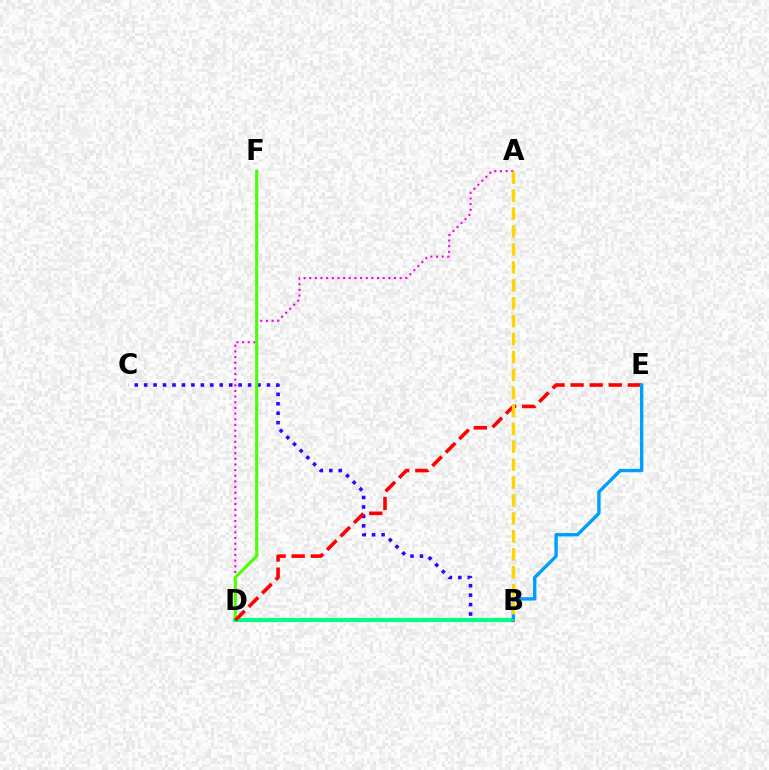{('A', 'D'): [{'color': '#ff00ed', 'line_style': 'dotted', 'thickness': 1.54}], ('B', 'C'): [{'color': '#3700ff', 'line_style': 'dotted', 'thickness': 2.57}], ('D', 'F'): [{'color': '#4fff00', 'line_style': 'solid', 'thickness': 2.22}], ('B', 'D'): [{'color': '#00ff86', 'line_style': 'solid', 'thickness': 2.87}], ('D', 'E'): [{'color': '#ff0000', 'line_style': 'dashed', 'thickness': 2.59}], ('B', 'E'): [{'color': '#009eff', 'line_style': 'solid', 'thickness': 2.43}], ('A', 'B'): [{'color': '#ffd500', 'line_style': 'dashed', 'thickness': 2.44}]}